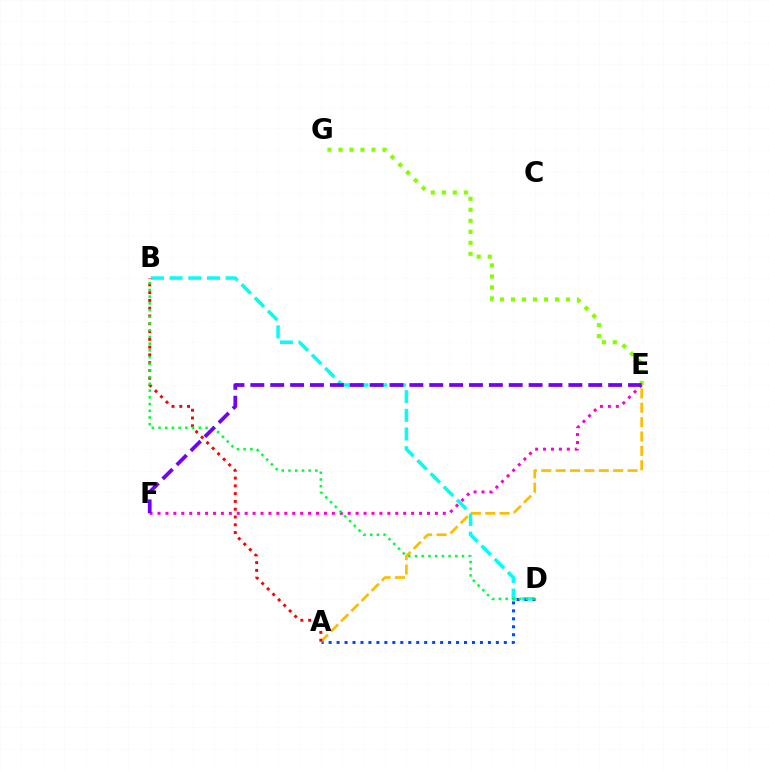{('B', 'D'): [{'color': '#00fff6', 'line_style': 'dashed', 'thickness': 2.54}, {'color': '#00ff39', 'line_style': 'dotted', 'thickness': 1.82}], ('A', 'D'): [{'color': '#004bff', 'line_style': 'dotted', 'thickness': 2.16}], ('E', 'F'): [{'color': '#ff00cf', 'line_style': 'dotted', 'thickness': 2.15}, {'color': '#7200ff', 'line_style': 'dashed', 'thickness': 2.7}], ('A', 'E'): [{'color': '#ffbd00', 'line_style': 'dashed', 'thickness': 1.95}], ('E', 'G'): [{'color': '#84ff00', 'line_style': 'dotted', 'thickness': 2.99}], ('A', 'B'): [{'color': '#ff0000', 'line_style': 'dotted', 'thickness': 2.11}]}